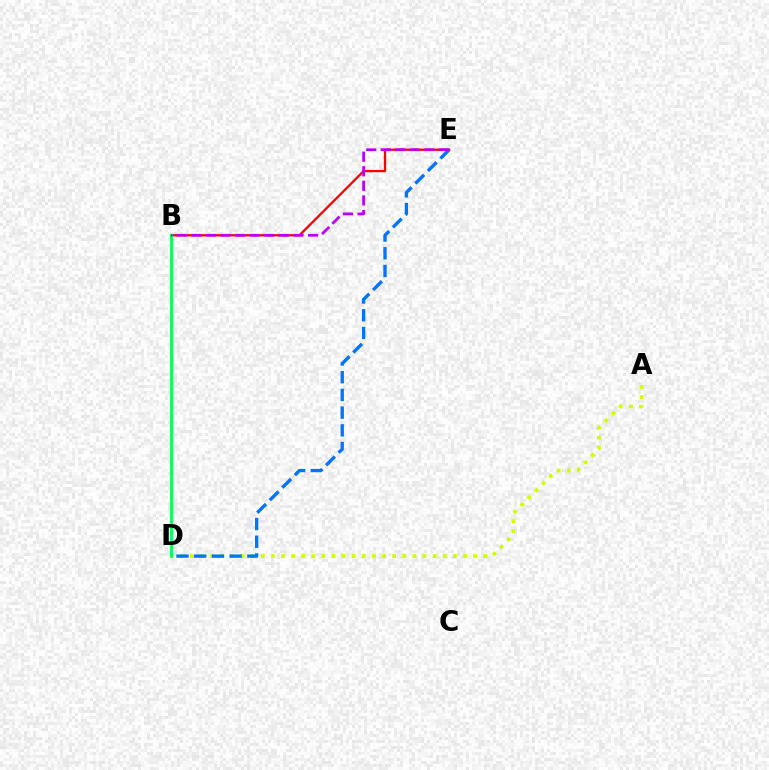{('A', 'D'): [{'color': '#d1ff00', 'line_style': 'dotted', 'thickness': 2.75}], ('B', 'E'): [{'color': '#ff0000', 'line_style': 'solid', 'thickness': 1.63}, {'color': '#b900ff', 'line_style': 'dashed', 'thickness': 1.98}], ('D', 'E'): [{'color': '#0074ff', 'line_style': 'dashed', 'thickness': 2.41}], ('B', 'D'): [{'color': '#00ff5c', 'line_style': 'solid', 'thickness': 2.03}]}